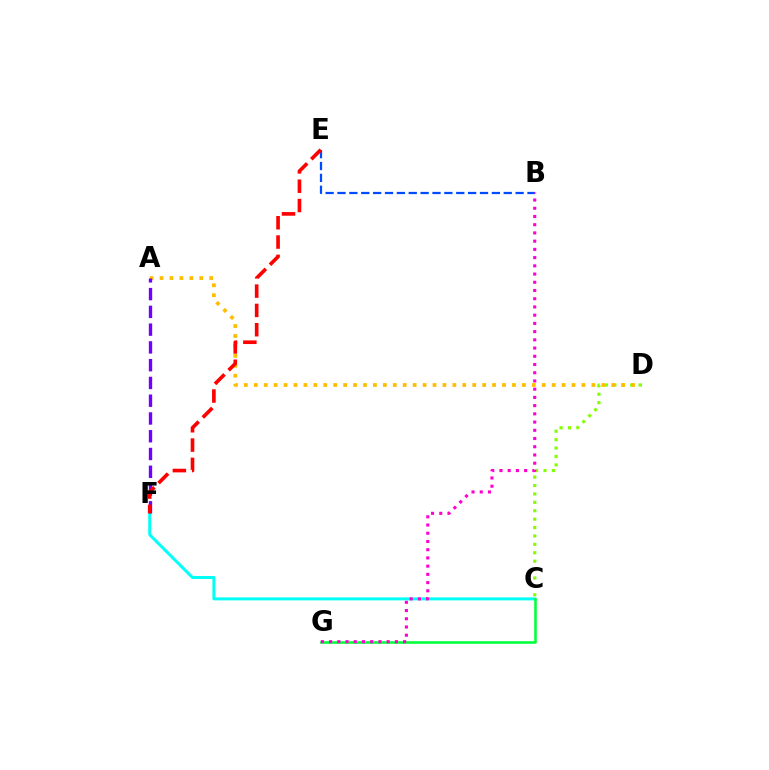{('B', 'E'): [{'color': '#004bff', 'line_style': 'dashed', 'thickness': 1.61}], ('C', 'F'): [{'color': '#00fff6', 'line_style': 'solid', 'thickness': 2.14}], ('C', 'D'): [{'color': '#84ff00', 'line_style': 'dotted', 'thickness': 2.28}], ('A', 'D'): [{'color': '#ffbd00', 'line_style': 'dotted', 'thickness': 2.7}], ('A', 'F'): [{'color': '#7200ff', 'line_style': 'dashed', 'thickness': 2.41}], ('C', 'G'): [{'color': '#00ff39', 'line_style': 'solid', 'thickness': 1.86}], ('E', 'F'): [{'color': '#ff0000', 'line_style': 'dashed', 'thickness': 2.62}], ('B', 'G'): [{'color': '#ff00cf', 'line_style': 'dotted', 'thickness': 2.23}]}